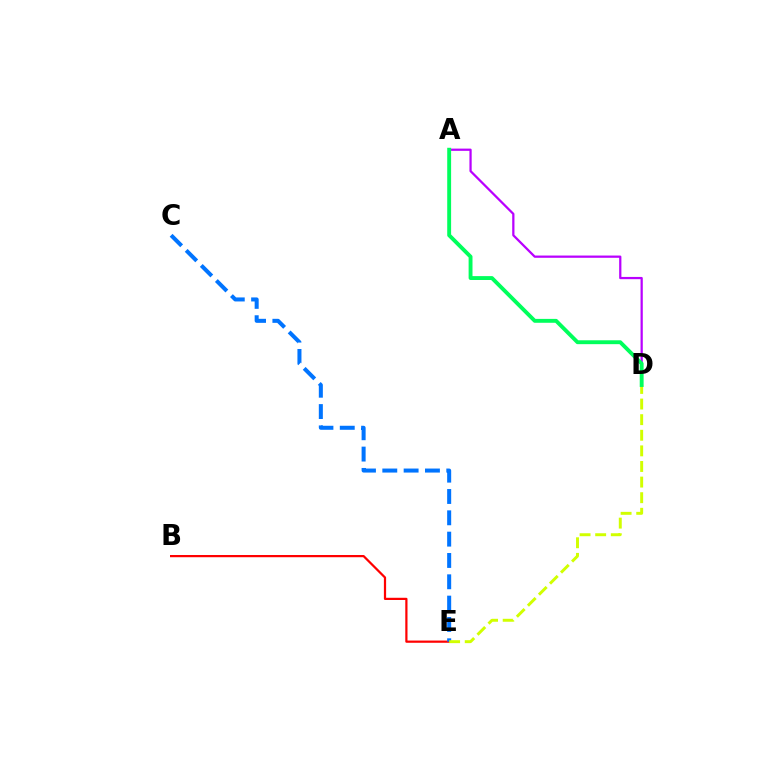{('B', 'E'): [{'color': '#ff0000', 'line_style': 'solid', 'thickness': 1.6}], ('C', 'E'): [{'color': '#0074ff', 'line_style': 'dashed', 'thickness': 2.9}], ('A', 'D'): [{'color': '#b900ff', 'line_style': 'solid', 'thickness': 1.62}, {'color': '#00ff5c', 'line_style': 'solid', 'thickness': 2.8}], ('D', 'E'): [{'color': '#d1ff00', 'line_style': 'dashed', 'thickness': 2.12}]}